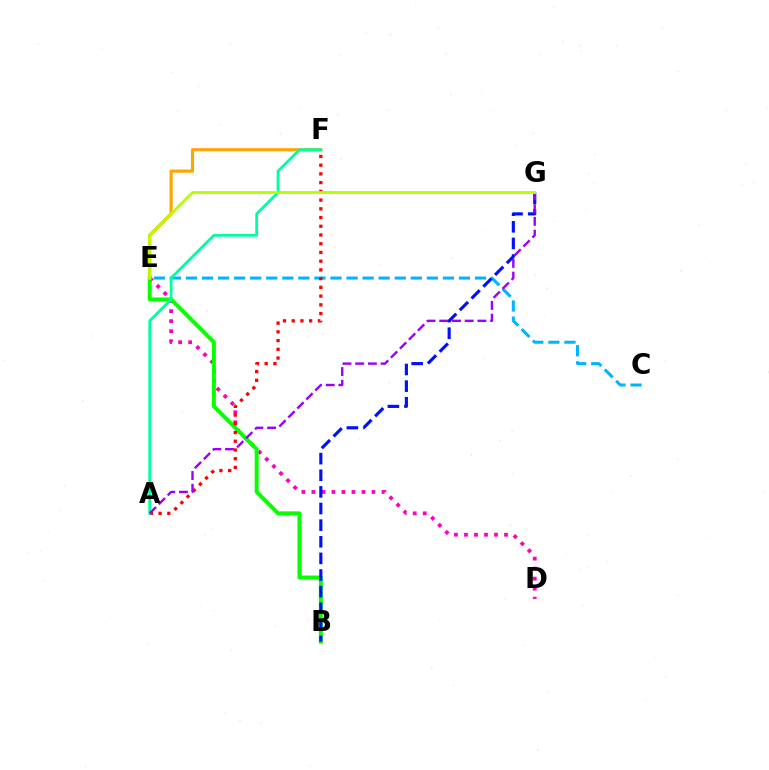{('D', 'E'): [{'color': '#ff00bd', 'line_style': 'dotted', 'thickness': 2.72}], ('B', 'E'): [{'color': '#08ff00', 'line_style': 'solid', 'thickness': 2.85}], ('C', 'E'): [{'color': '#00b5ff', 'line_style': 'dashed', 'thickness': 2.18}], ('B', 'G'): [{'color': '#0010ff', 'line_style': 'dashed', 'thickness': 2.26}], ('E', 'F'): [{'color': '#ffa500', 'line_style': 'solid', 'thickness': 2.26}], ('A', 'F'): [{'color': '#ff0000', 'line_style': 'dotted', 'thickness': 2.37}, {'color': '#00ff9d', 'line_style': 'solid', 'thickness': 2.02}], ('A', 'G'): [{'color': '#9b00ff', 'line_style': 'dashed', 'thickness': 1.73}], ('E', 'G'): [{'color': '#b3ff00', 'line_style': 'solid', 'thickness': 2.05}]}